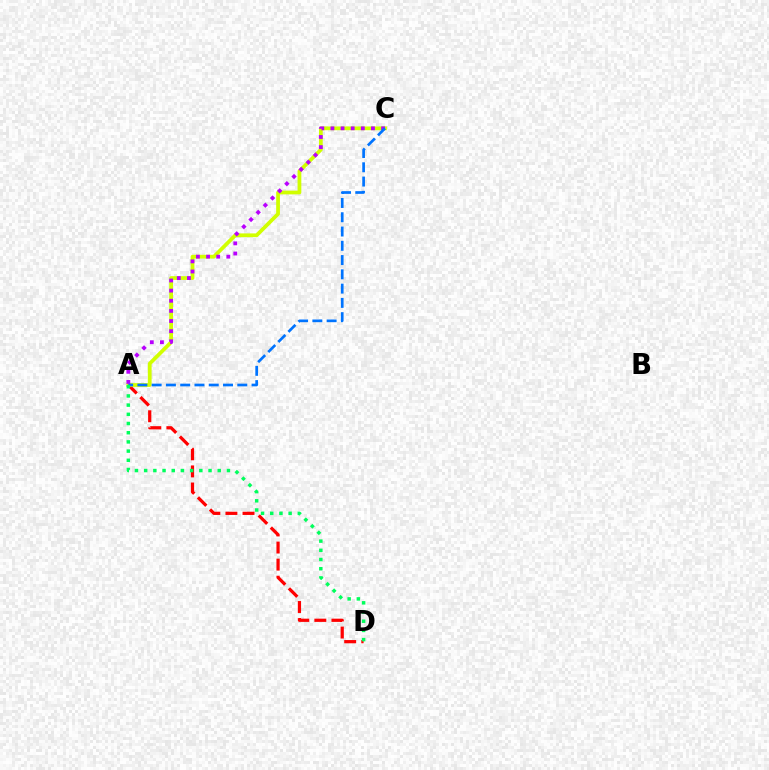{('A', 'D'): [{'color': '#ff0000', 'line_style': 'dashed', 'thickness': 2.32}, {'color': '#00ff5c', 'line_style': 'dotted', 'thickness': 2.5}], ('A', 'C'): [{'color': '#d1ff00', 'line_style': 'solid', 'thickness': 2.71}, {'color': '#b900ff', 'line_style': 'dotted', 'thickness': 2.75}, {'color': '#0074ff', 'line_style': 'dashed', 'thickness': 1.94}]}